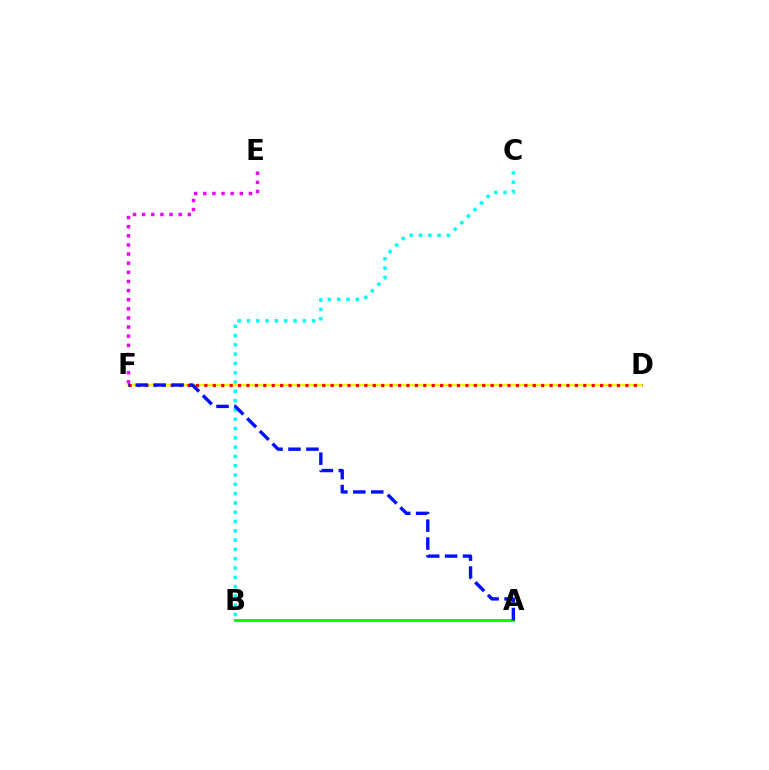{('B', 'C'): [{'color': '#00fff6', 'line_style': 'dotted', 'thickness': 2.53}], ('E', 'F'): [{'color': '#ee00ff', 'line_style': 'dotted', 'thickness': 2.48}], ('D', 'F'): [{'color': '#fcf500', 'line_style': 'solid', 'thickness': 1.64}, {'color': '#ff0000', 'line_style': 'dotted', 'thickness': 2.29}], ('A', 'B'): [{'color': '#08ff00', 'line_style': 'solid', 'thickness': 2.17}], ('A', 'F'): [{'color': '#0010ff', 'line_style': 'dashed', 'thickness': 2.44}]}